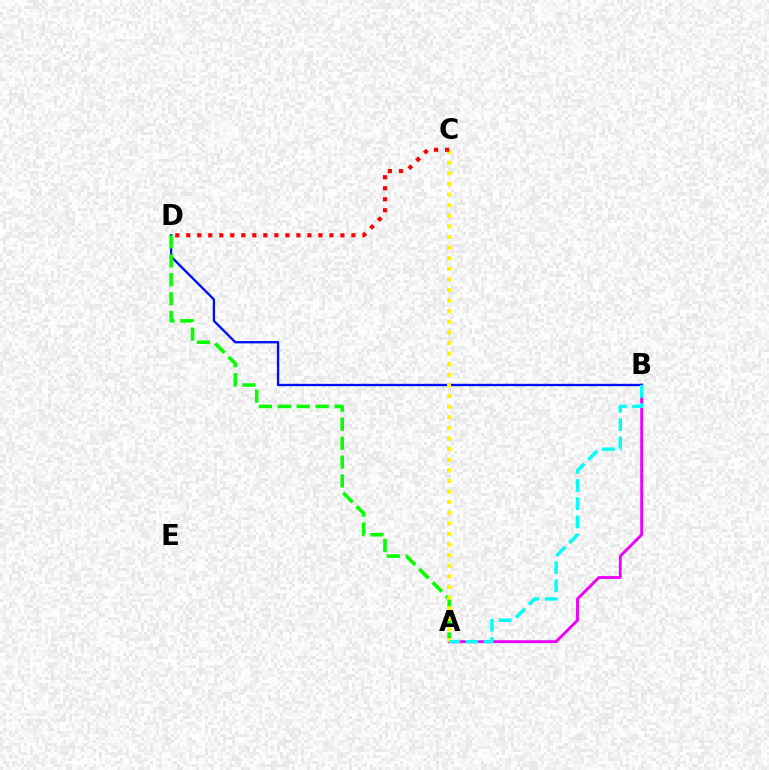{('A', 'B'): [{'color': '#ee00ff', 'line_style': 'solid', 'thickness': 2.08}, {'color': '#00fff6', 'line_style': 'dashed', 'thickness': 2.47}], ('B', 'D'): [{'color': '#0010ff', 'line_style': 'solid', 'thickness': 1.69}], ('A', 'D'): [{'color': '#08ff00', 'line_style': 'dashed', 'thickness': 2.57}], ('A', 'C'): [{'color': '#fcf500', 'line_style': 'dotted', 'thickness': 2.88}], ('C', 'D'): [{'color': '#ff0000', 'line_style': 'dotted', 'thickness': 2.99}]}